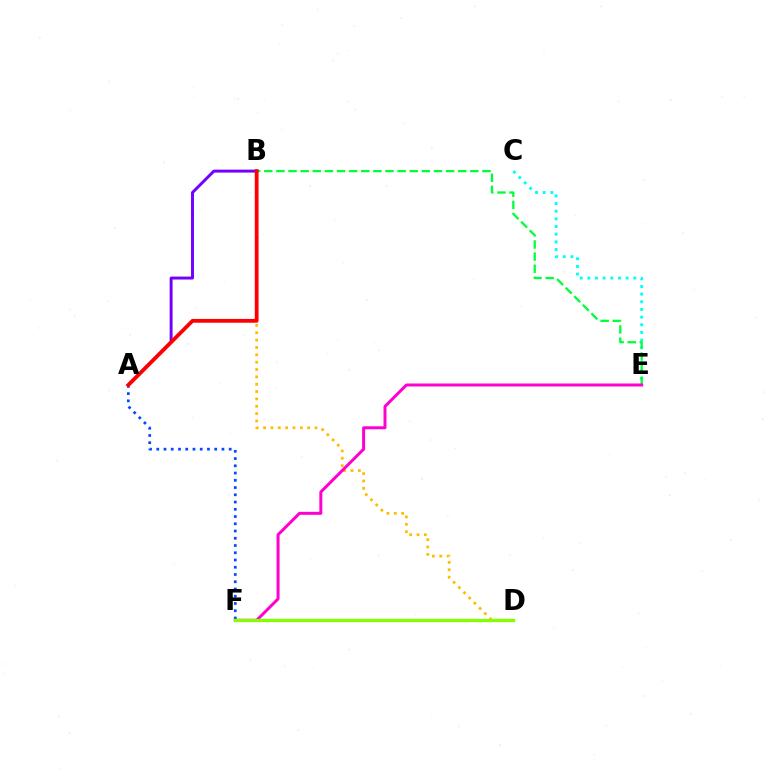{('C', 'E'): [{'color': '#00fff6', 'line_style': 'dotted', 'thickness': 2.08}], ('A', 'F'): [{'color': '#004bff', 'line_style': 'dotted', 'thickness': 1.97}], ('B', 'E'): [{'color': '#00ff39', 'line_style': 'dashed', 'thickness': 1.65}], ('B', 'D'): [{'color': '#ffbd00', 'line_style': 'dotted', 'thickness': 2.0}], ('E', 'F'): [{'color': '#ff00cf', 'line_style': 'solid', 'thickness': 2.15}], ('D', 'F'): [{'color': '#84ff00', 'line_style': 'solid', 'thickness': 2.34}], ('A', 'B'): [{'color': '#7200ff', 'line_style': 'solid', 'thickness': 2.12}, {'color': '#ff0000', 'line_style': 'solid', 'thickness': 2.73}]}